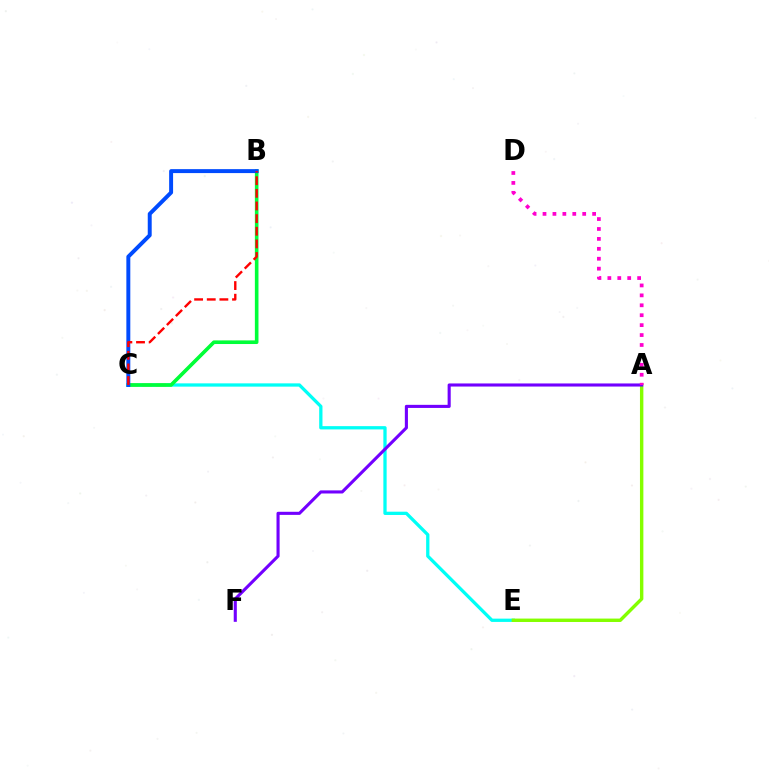{('C', 'E'): [{'color': '#00fff6', 'line_style': 'solid', 'thickness': 2.36}], ('A', 'E'): [{'color': '#84ff00', 'line_style': 'solid', 'thickness': 2.46}], ('A', 'F'): [{'color': '#7200ff', 'line_style': 'solid', 'thickness': 2.23}], ('B', 'C'): [{'color': '#ffbd00', 'line_style': 'dashed', 'thickness': 1.89}, {'color': '#00ff39', 'line_style': 'solid', 'thickness': 2.6}, {'color': '#004bff', 'line_style': 'solid', 'thickness': 2.84}, {'color': '#ff0000', 'line_style': 'dashed', 'thickness': 1.72}], ('A', 'D'): [{'color': '#ff00cf', 'line_style': 'dotted', 'thickness': 2.7}]}